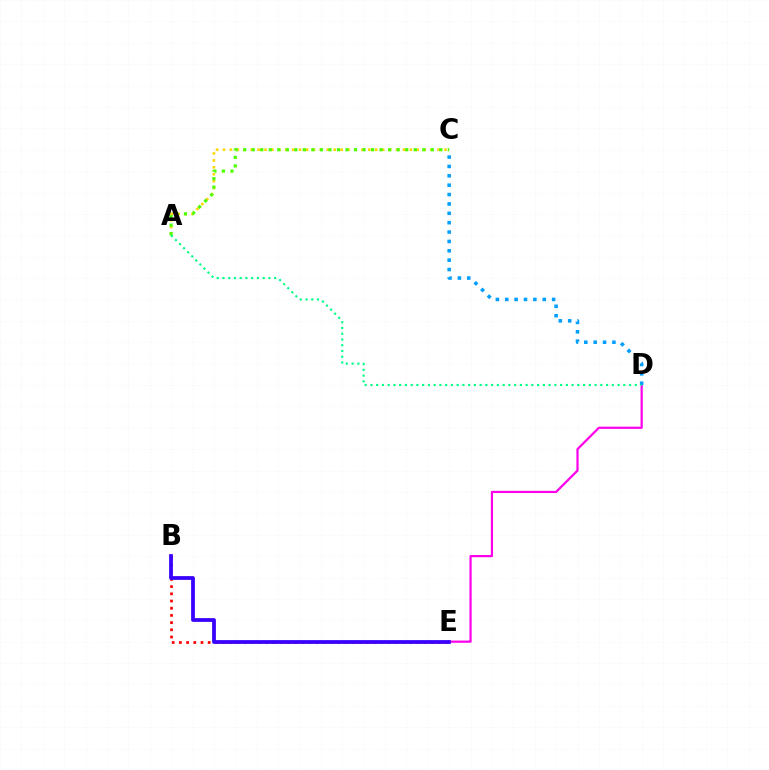{('B', 'E'): [{'color': '#ff0000', 'line_style': 'dotted', 'thickness': 1.95}, {'color': '#3700ff', 'line_style': 'solid', 'thickness': 2.71}], ('A', 'C'): [{'color': '#ffd500', 'line_style': 'dotted', 'thickness': 1.88}, {'color': '#4fff00', 'line_style': 'dotted', 'thickness': 2.32}], ('D', 'E'): [{'color': '#ff00ed', 'line_style': 'solid', 'thickness': 1.59}], ('C', 'D'): [{'color': '#009eff', 'line_style': 'dotted', 'thickness': 2.55}], ('A', 'D'): [{'color': '#00ff86', 'line_style': 'dotted', 'thickness': 1.56}]}